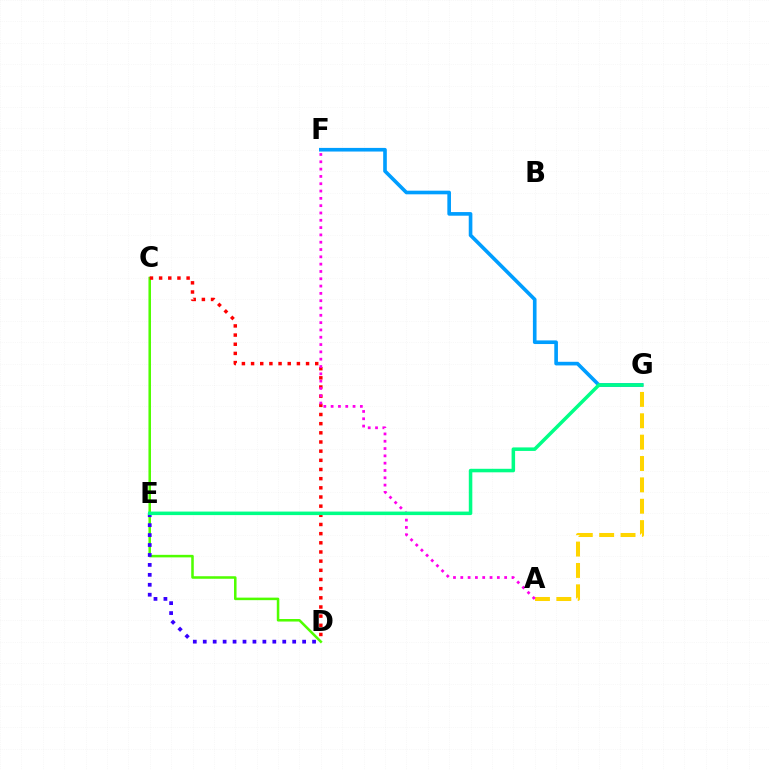{('C', 'D'): [{'color': '#4fff00', 'line_style': 'solid', 'thickness': 1.83}, {'color': '#ff0000', 'line_style': 'dotted', 'thickness': 2.49}], ('F', 'G'): [{'color': '#009eff', 'line_style': 'solid', 'thickness': 2.62}], ('A', 'G'): [{'color': '#ffd500', 'line_style': 'dashed', 'thickness': 2.9}], ('D', 'E'): [{'color': '#3700ff', 'line_style': 'dotted', 'thickness': 2.7}], ('A', 'F'): [{'color': '#ff00ed', 'line_style': 'dotted', 'thickness': 1.99}], ('E', 'G'): [{'color': '#00ff86', 'line_style': 'solid', 'thickness': 2.53}]}